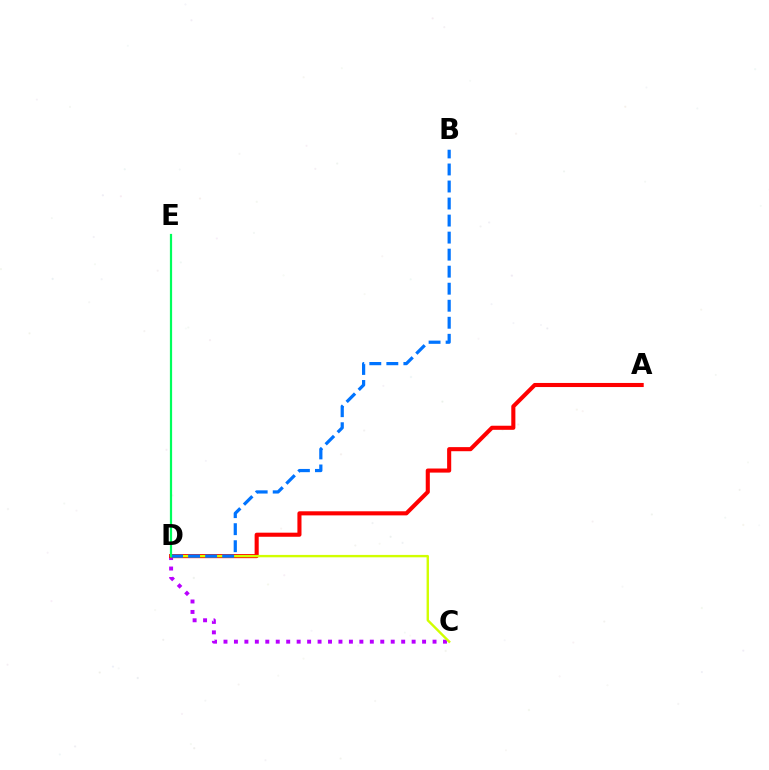{('C', 'D'): [{'color': '#b900ff', 'line_style': 'dotted', 'thickness': 2.84}, {'color': '#d1ff00', 'line_style': 'solid', 'thickness': 1.72}], ('A', 'D'): [{'color': '#ff0000', 'line_style': 'solid', 'thickness': 2.94}], ('B', 'D'): [{'color': '#0074ff', 'line_style': 'dashed', 'thickness': 2.31}], ('D', 'E'): [{'color': '#00ff5c', 'line_style': 'solid', 'thickness': 1.6}]}